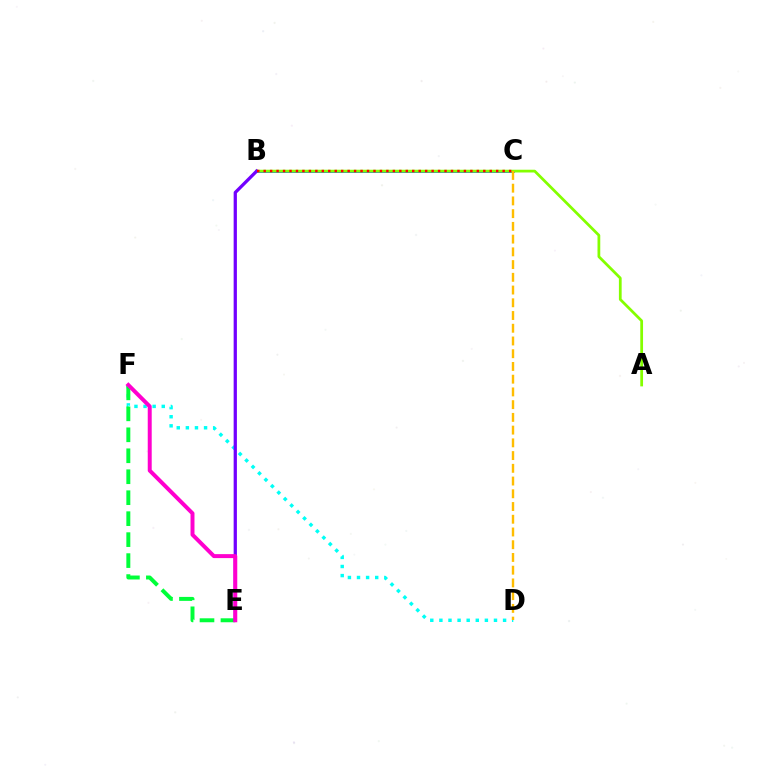{('B', 'C'): [{'color': '#004bff', 'line_style': 'solid', 'thickness': 1.98}, {'color': '#ff0000', 'line_style': 'dotted', 'thickness': 1.76}], ('A', 'B'): [{'color': '#84ff00', 'line_style': 'solid', 'thickness': 1.98}], ('D', 'F'): [{'color': '#00fff6', 'line_style': 'dotted', 'thickness': 2.47}], ('C', 'D'): [{'color': '#ffbd00', 'line_style': 'dashed', 'thickness': 1.73}], ('E', 'F'): [{'color': '#00ff39', 'line_style': 'dashed', 'thickness': 2.85}, {'color': '#ff00cf', 'line_style': 'solid', 'thickness': 2.86}], ('B', 'E'): [{'color': '#7200ff', 'line_style': 'solid', 'thickness': 2.35}]}